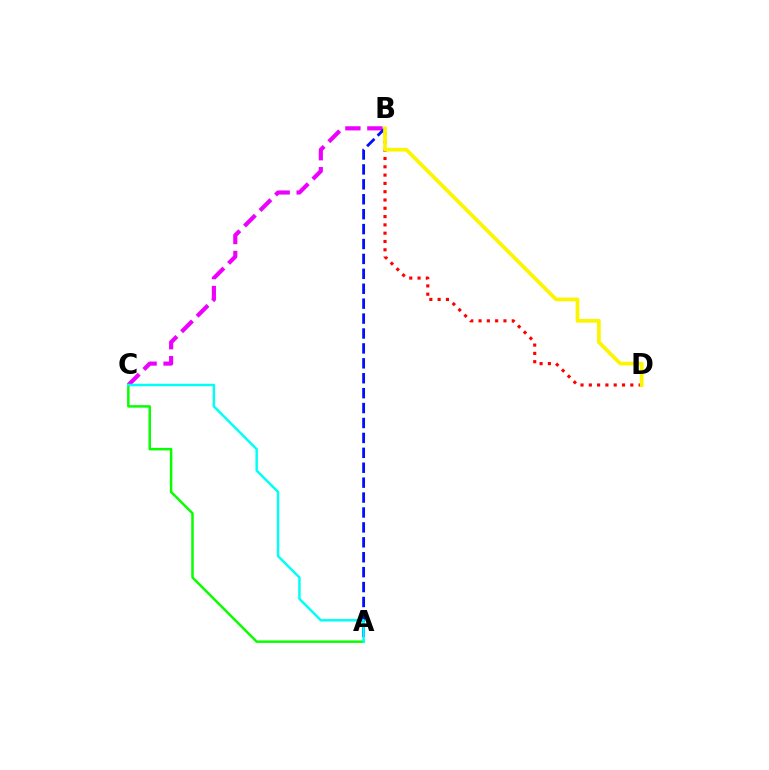{('B', 'C'): [{'color': '#ee00ff', 'line_style': 'dashed', 'thickness': 2.98}], ('A', 'C'): [{'color': '#08ff00', 'line_style': 'solid', 'thickness': 1.8}, {'color': '#00fff6', 'line_style': 'solid', 'thickness': 1.77}], ('A', 'B'): [{'color': '#0010ff', 'line_style': 'dashed', 'thickness': 2.03}], ('B', 'D'): [{'color': '#ff0000', 'line_style': 'dotted', 'thickness': 2.25}, {'color': '#fcf500', 'line_style': 'solid', 'thickness': 2.68}]}